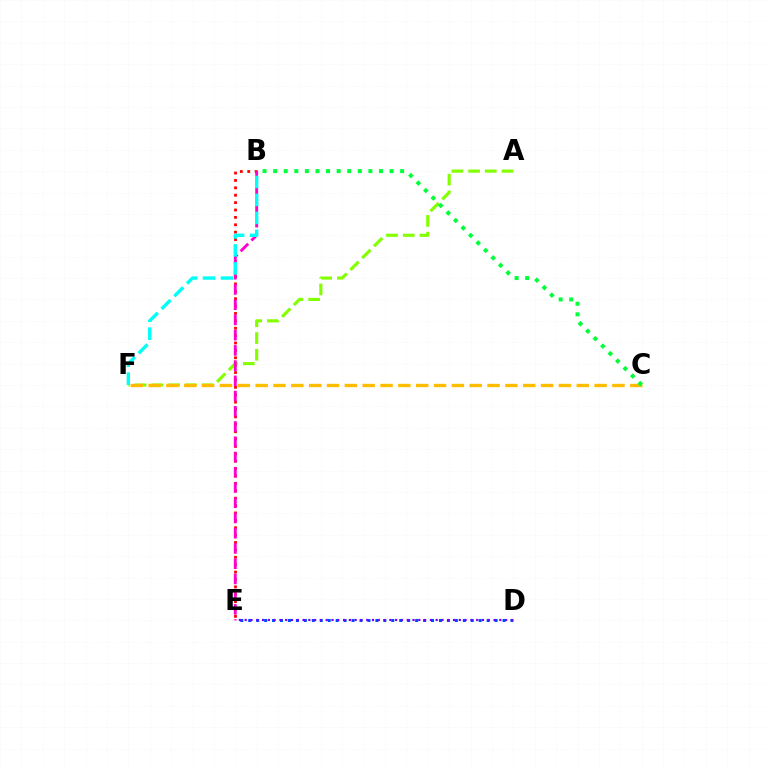{('D', 'E'): [{'color': '#004bff', 'line_style': 'dotted', 'thickness': 2.16}, {'color': '#7200ff', 'line_style': 'dotted', 'thickness': 1.57}], ('B', 'E'): [{'color': '#ff0000', 'line_style': 'dotted', 'thickness': 2.01}, {'color': '#ff00cf', 'line_style': 'dashed', 'thickness': 2.07}], ('A', 'F'): [{'color': '#84ff00', 'line_style': 'dashed', 'thickness': 2.27}], ('C', 'F'): [{'color': '#ffbd00', 'line_style': 'dashed', 'thickness': 2.42}], ('B', 'F'): [{'color': '#00fff6', 'line_style': 'dashed', 'thickness': 2.44}], ('B', 'C'): [{'color': '#00ff39', 'line_style': 'dotted', 'thickness': 2.88}]}